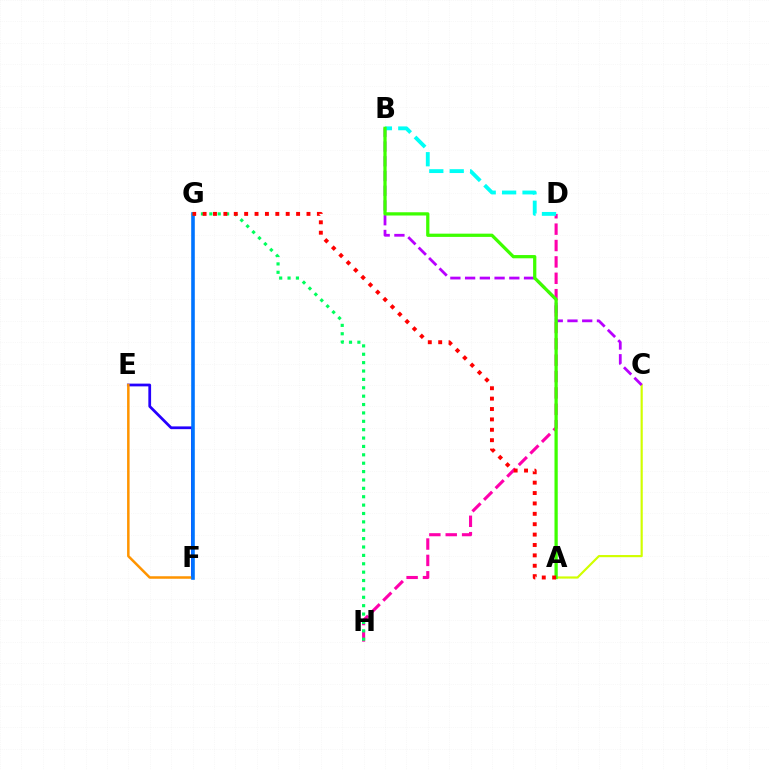{('E', 'F'): [{'color': '#2500ff', 'line_style': 'solid', 'thickness': 1.98}, {'color': '#ff9400', 'line_style': 'solid', 'thickness': 1.81}], ('D', 'H'): [{'color': '#ff00ac', 'line_style': 'dashed', 'thickness': 2.23}], ('A', 'C'): [{'color': '#d1ff00', 'line_style': 'solid', 'thickness': 1.57}], ('F', 'G'): [{'color': '#0074ff', 'line_style': 'solid', 'thickness': 2.59}], ('G', 'H'): [{'color': '#00ff5c', 'line_style': 'dotted', 'thickness': 2.28}], ('B', 'C'): [{'color': '#b900ff', 'line_style': 'dashed', 'thickness': 2.0}], ('B', 'D'): [{'color': '#00fff6', 'line_style': 'dashed', 'thickness': 2.77}], ('A', 'B'): [{'color': '#3dff00', 'line_style': 'solid', 'thickness': 2.34}], ('A', 'G'): [{'color': '#ff0000', 'line_style': 'dotted', 'thickness': 2.82}]}